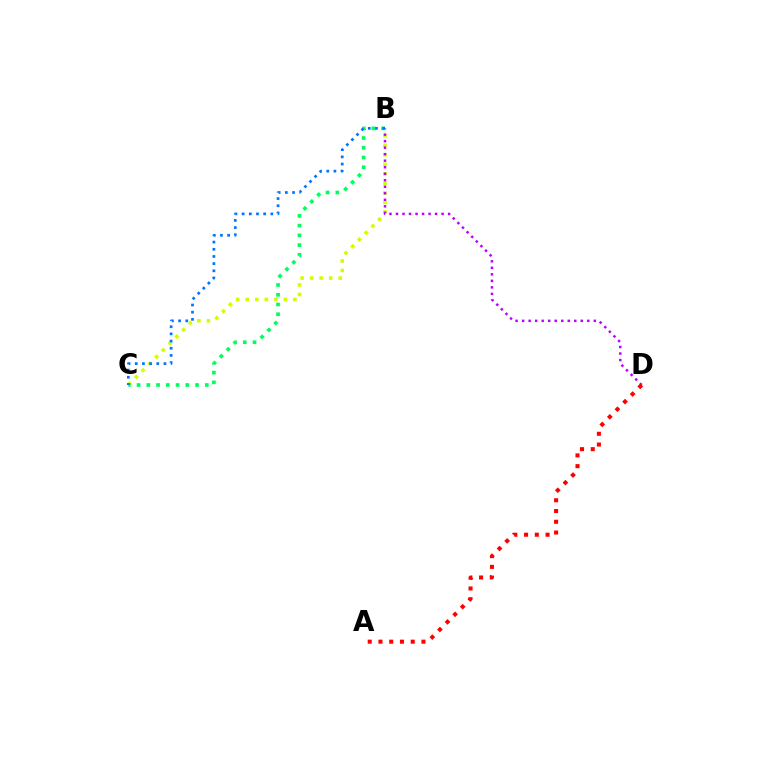{('B', 'C'): [{'color': '#d1ff00', 'line_style': 'dotted', 'thickness': 2.59}, {'color': '#00ff5c', 'line_style': 'dotted', 'thickness': 2.65}, {'color': '#0074ff', 'line_style': 'dotted', 'thickness': 1.95}], ('B', 'D'): [{'color': '#b900ff', 'line_style': 'dotted', 'thickness': 1.77}], ('A', 'D'): [{'color': '#ff0000', 'line_style': 'dotted', 'thickness': 2.92}]}